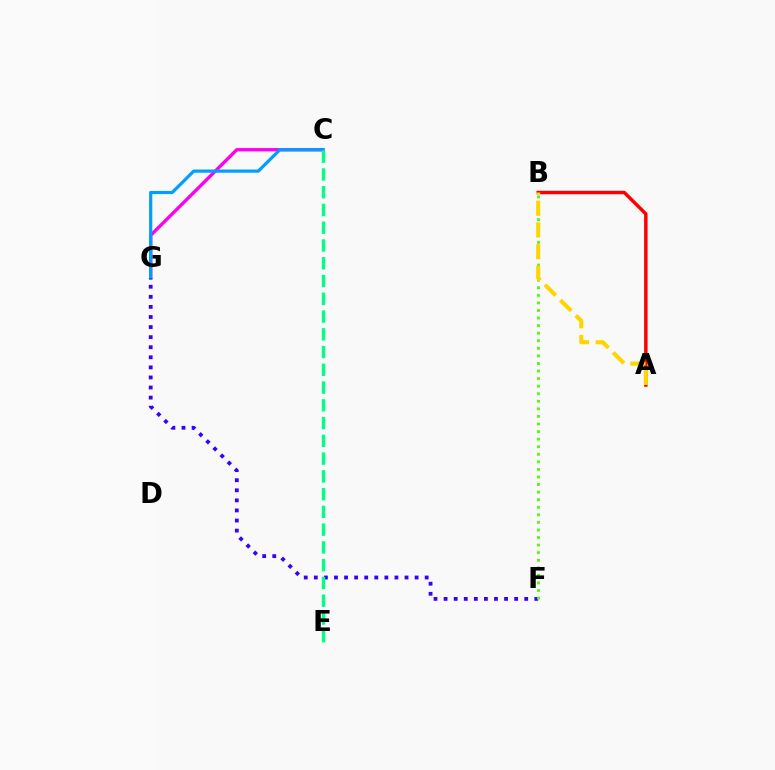{('C', 'G'): [{'color': '#ff00ed', 'line_style': 'solid', 'thickness': 2.4}, {'color': '#009eff', 'line_style': 'solid', 'thickness': 2.29}], ('A', 'B'): [{'color': '#ff0000', 'line_style': 'solid', 'thickness': 2.49}, {'color': '#ffd500', 'line_style': 'dashed', 'thickness': 2.95}], ('F', 'G'): [{'color': '#3700ff', 'line_style': 'dotted', 'thickness': 2.74}], ('C', 'E'): [{'color': '#00ff86', 'line_style': 'dashed', 'thickness': 2.41}], ('B', 'F'): [{'color': '#4fff00', 'line_style': 'dotted', 'thickness': 2.06}]}